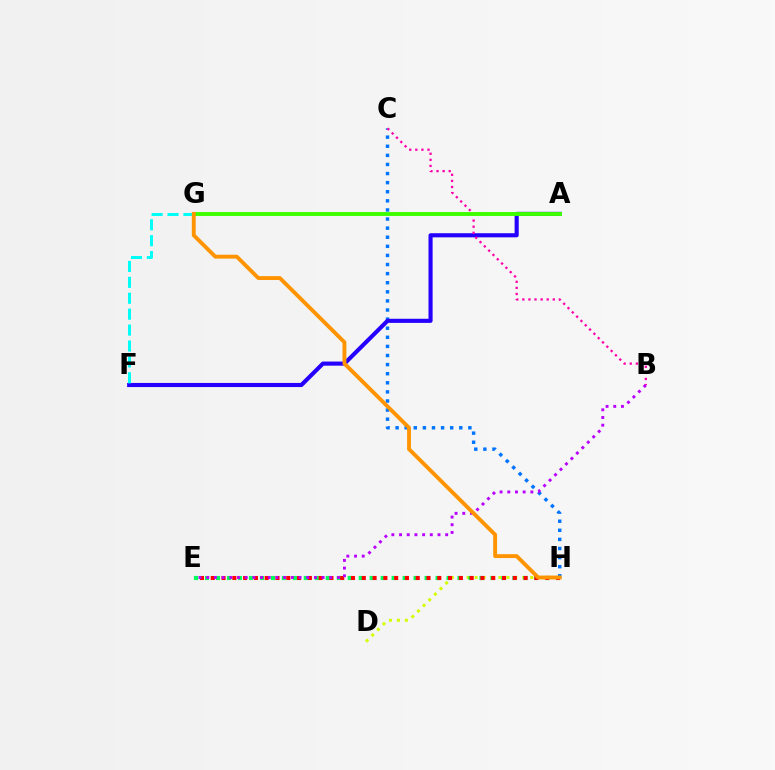{('C', 'H'): [{'color': '#0074ff', 'line_style': 'dotted', 'thickness': 2.47}], ('A', 'F'): [{'color': '#2500ff', 'line_style': 'solid', 'thickness': 2.96}], ('D', 'H'): [{'color': '#d1ff00', 'line_style': 'dotted', 'thickness': 2.16}], ('E', 'H'): [{'color': '#00ff5c', 'line_style': 'dotted', 'thickness': 2.98}, {'color': '#ff0000', 'line_style': 'dotted', 'thickness': 2.93}], ('B', 'E'): [{'color': '#b900ff', 'line_style': 'dotted', 'thickness': 2.09}], ('B', 'C'): [{'color': '#ff00ac', 'line_style': 'dotted', 'thickness': 1.65}], ('A', 'G'): [{'color': '#3dff00', 'line_style': 'solid', 'thickness': 2.8}], ('F', 'G'): [{'color': '#00fff6', 'line_style': 'dashed', 'thickness': 2.16}], ('G', 'H'): [{'color': '#ff9400', 'line_style': 'solid', 'thickness': 2.79}]}